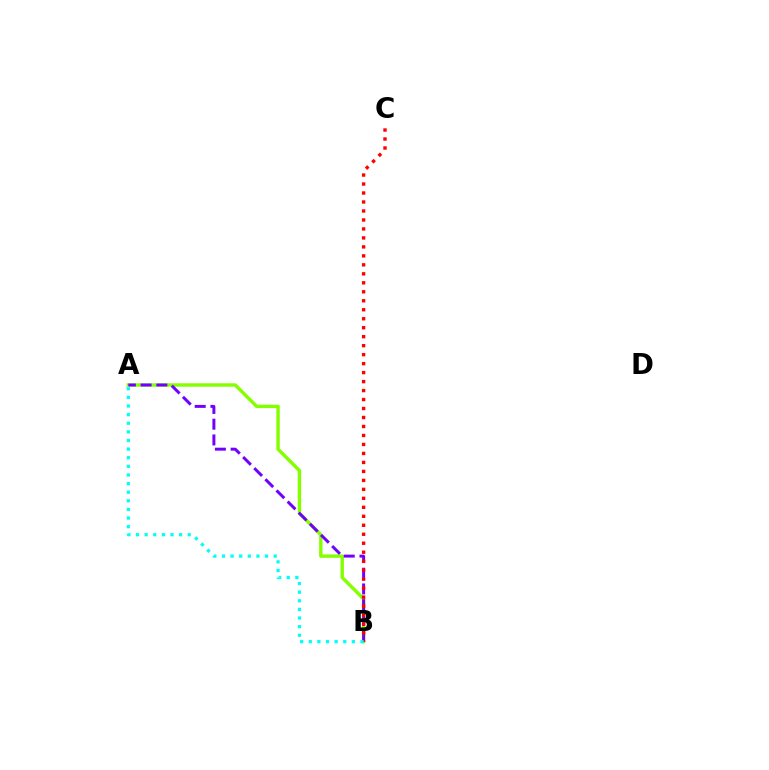{('A', 'B'): [{'color': '#84ff00', 'line_style': 'solid', 'thickness': 2.45}, {'color': '#7200ff', 'line_style': 'dashed', 'thickness': 2.14}, {'color': '#00fff6', 'line_style': 'dotted', 'thickness': 2.34}], ('B', 'C'): [{'color': '#ff0000', 'line_style': 'dotted', 'thickness': 2.44}]}